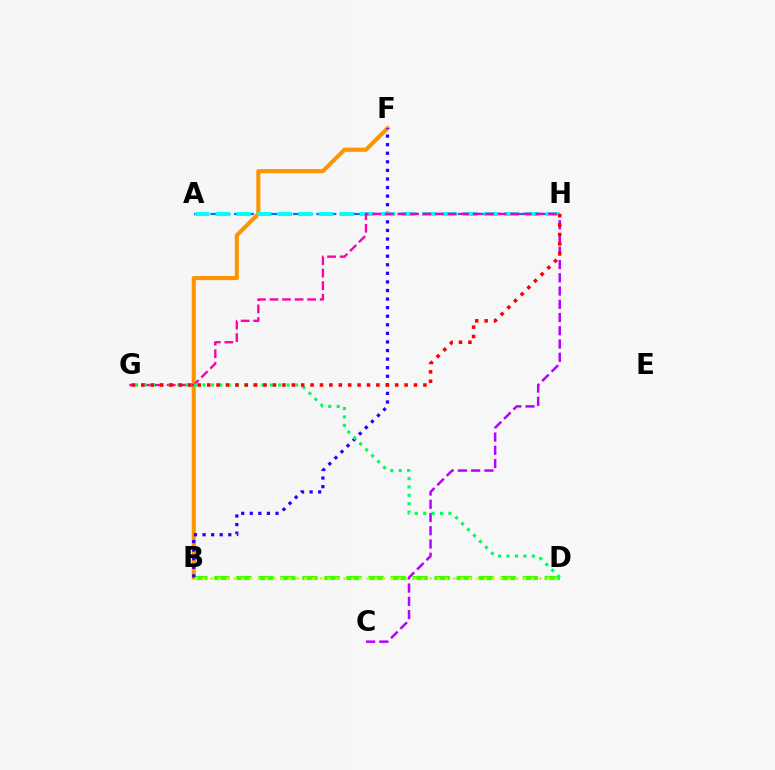{('B', 'F'): [{'color': '#ff9400', 'line_style': 'solid', 'thickness': 2.95}, {'color': '#2500ff', 'line_style': 'dotted', 'thickness': 2.33}], ('A', 'H'): [{'color': '#0074ff', 'line_style': 'dashed', 'thickness': 1.6}, {'color': '#00fff6', 'line_style': 'dashed', 'thickness': 2.8}], ('B', 'D'): [{'color': '#3dff00', 'line_style': 'dashed', 'thickness': 2.99}, {'color': '#d1ff00', 'line_style': 'dotted', 'thickness': 2.13}], ('G', 'H'): [{'color': '#ff00ac', 'line_style': 'dashed', 'thickness': 1.71}, {'color': '#ff0000', 'line_style': 'dotted', 'thickness': 2.55}], ('C', 'H'): [{'color': '#b900ff', 'line_style': 'dashed', 'thickness': 1.8}], ('D', 'G'): [{'color': '#00ff5c', 'line_style': 'dotted', 'thickness': 2.29}]}